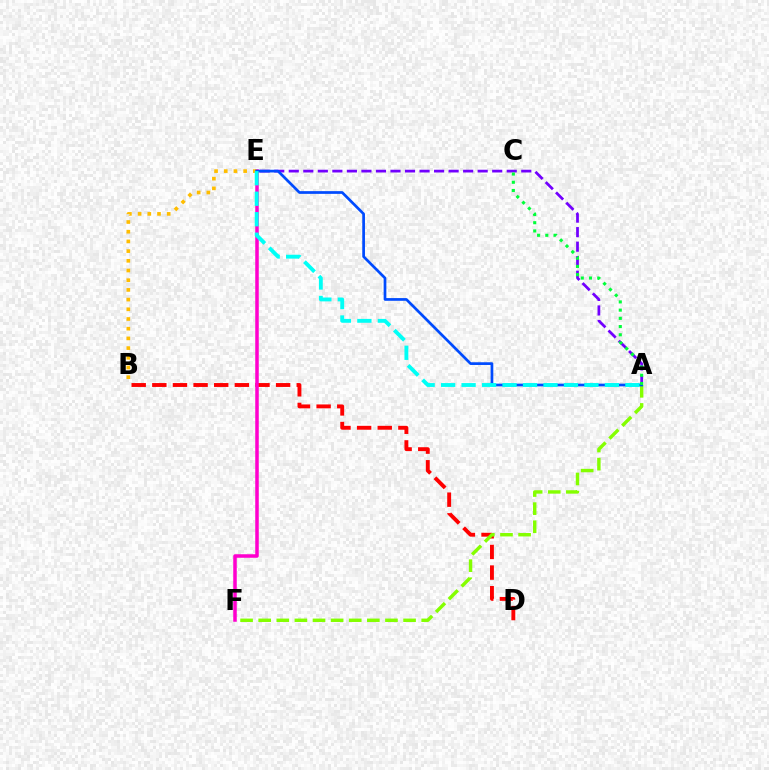{('B', 'D'): [{'color': '#ff0000', 'line_style': 'dashed', 'thickness': 2.8}], ('A', 'E'): [{'color': '#7200ff', 'line_style': 'dashed', 'thickness': 1.97}, {'color': '#004bff', 'line_style': 'solid', 'thickness': 1.95}, {'color': '#00fff6', 'line_style': 'dashed', 'thickness': 2.78}], ('A', 'F'): [{'color': '#84ff00', 'line_style': 'dashed', 'thickness': 2.46}], ('E', 'F'): [{'color': '#ff00cf', 'line_style': 'solid', 'thickness': 2.53}], ('B', 'E'): [{'color': '#ffbd00', 'line_style': 'dotted', 'thickness': 2.64}], ('A', 'C'): [{'color': '#00ff39', 'line_style': 'dotted', 'thickness': 2.23}]}